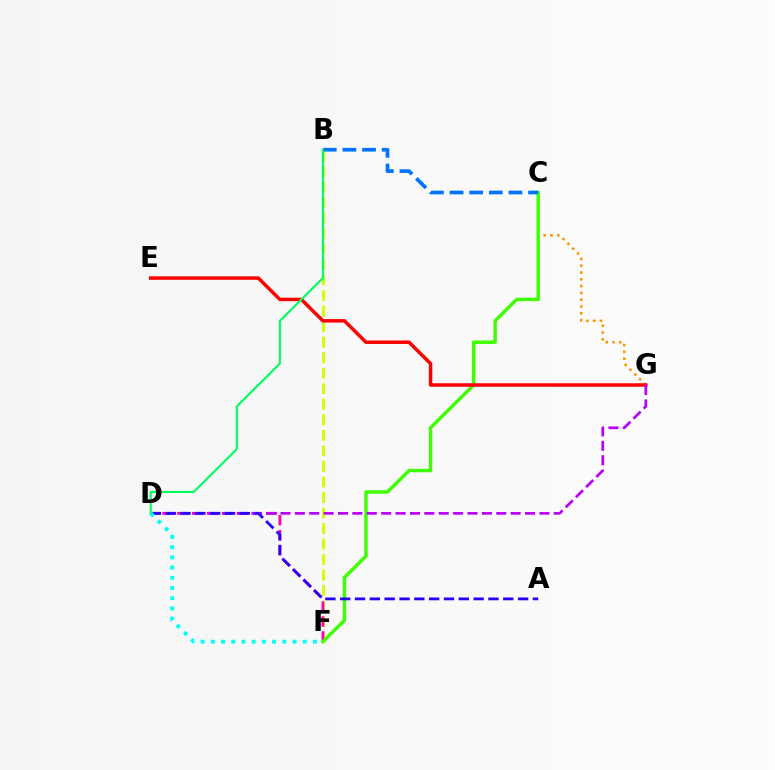{('B', 'F'): [{'color': '#d1ff00', 'line_style': 'dashed', 'thickness': 2.11}], ('C', 'G'): [{'color': '#ff9400', 'line_style': 'dotted', 'thickness': 1.85}], ('D', 'F'): [{'color': '#ff00ac', 'line_style': 'dashed', 'thickness': 2.03}, {'color': '#00fff6', 'line_style': 'dotted', 'thickness': 2.77}], ('C', 'F'): [{'color': '#3dff00', 'line_style': 'solid', 'thickness': 2.46}], ('E', 'G'): [{'color': '#ff0000', 'line_style': 'solid', 'thickness': 2.51}], ('B', 'C'): [{'color': '#0074ff', 'line_style': 'dashed', 'thickness': 2.67}], ('D', 'G'): [{'color': '#b900ff', 'line_style': 'dashed', 'thickness': 1.95}], ('A', 'D'): [{'color': '#2500ff', 'line_style': 'dashed', 'thickness': 2.01}], ('B', 'D'): [{'color': '#00ff5c', 'line_style': 'solid', 'thickness': 1.53}]}